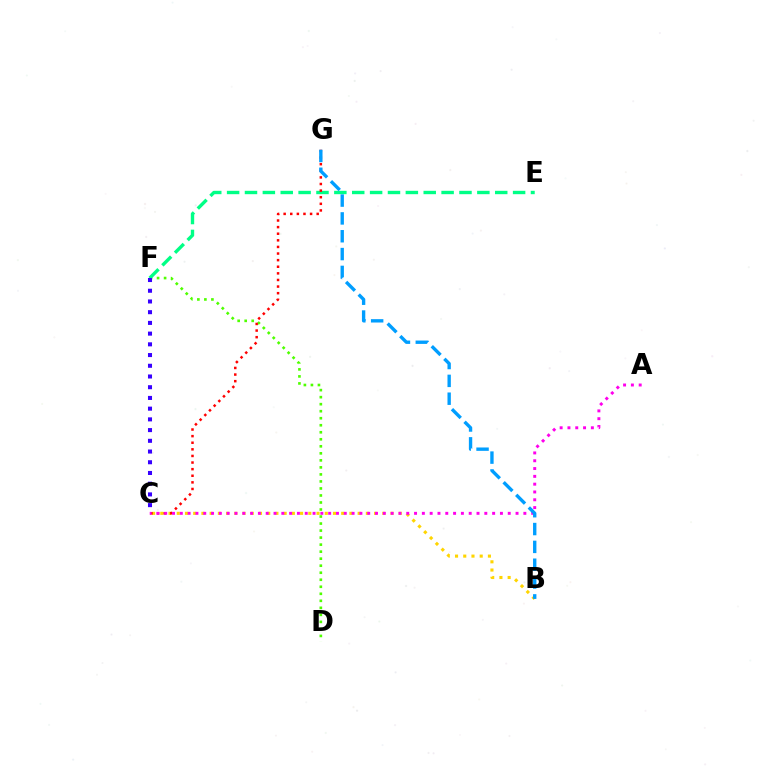{('B', 'C'): [{'color': '#ffd500', 'line_style': 'dotted', 'thickness': 2.23}], ('D', 'F'): [{'color': '#4fff00', 'line_style': 'dotted', 'thickness': 1.91}], ('E', 'F'): [{'color': '#00ff86', 'line_style': 'dashed', 'thickness': 2.43}], ('C', 'G'): [{'color': '#ff0000', 'line_style': 'dotted', 'thickness': 1.8}], ('A', 'C'): [{'color': '#ff00ed', 'line_style': 'dotted', 'thickness': 2.12}], ('B', 'G'): [{'color': '#009eff', 'line_style': 'dashed', 'thickness': 2.42}], ('C', 'F'): [{'color': '#3700ff', 'line_style': 'dotted', 'thickness': 2.91}]}